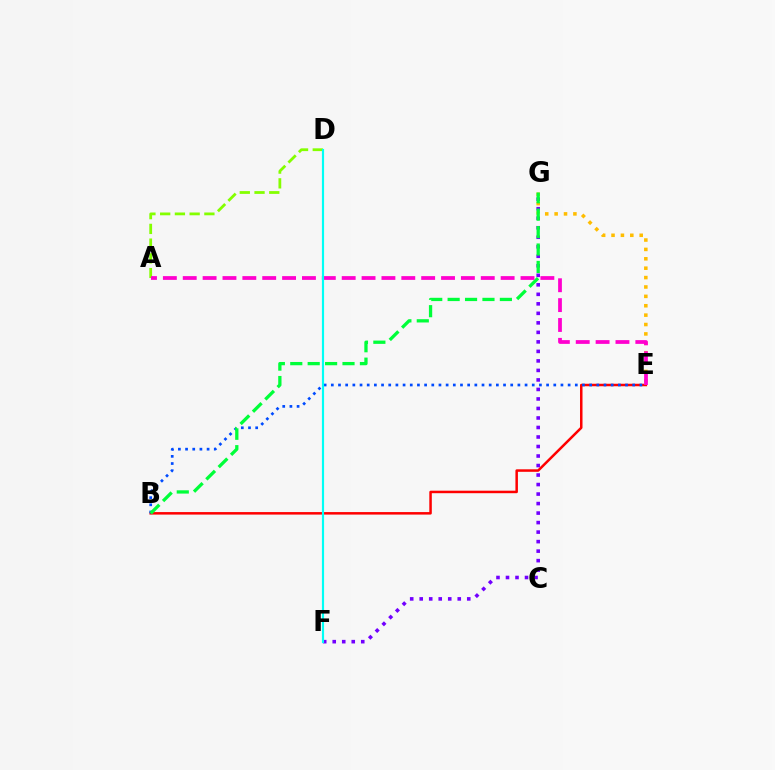{('F', 'G'): [{'color': '#7200ff', 'line_style': 'dotted', 'thickness': 2.58}], ('E', 'G'): [{'color': '#ffbd00', 'line_style': 'dotted', 'thickness': 2.55}], ('A', 'D'): [{'color': '#84ff00', 'line_style': 'dashed', 'thickness': 2.0}], ('B', 'E'): [{'color': '#ff0000', 'line_style': 'solid', 'thickness': 1.8}, {'color': '#004bff', 'line_style': 'dotted', 'thickness': 1.95}], ('B', 'G'): [{'color': '#00ff39', 'line_style': 'dashed', 'thickness': 2.37}], ('A', 'E'): [{'color': '#ff00cf', 'line_style': 'dashed', 'thickness': 2.7}], ('D', 'F'): [{'color': '#00fff6', 'line_style': 'solid', 'thickness': 1.56}]}